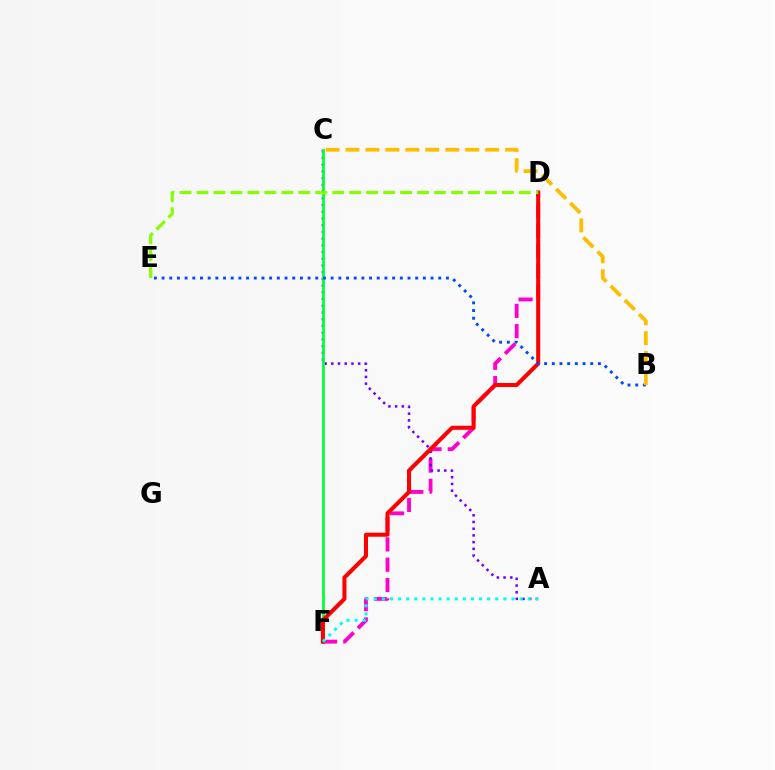{('D', 'F'): [{'color': '#ff00cf', 'line_style': 'dashed', 'thickness': 2.76}, {'color': '#ff0000', 'line_style': 'solid', 'thickness': 2.92}], ('A', 'C'): [{'color': '#7200ff', 'line_style': 'dotted', 'thickness': 1.83}], ('C', 'F'): [{'color': '#00ff39', 'line_style': 'solid', 'thickness': 1.99}], ('B', 'E'): [{'color': '#004bff', 'line_style': 'dotted', 'thickness': 2.09}], ('D', 'E'): [{'color': '#84ff00', 'line_style': 'dashed', 'thickness': 2.31}], ('A', 'F'): [{'color': '#00fff6', 'line_style': 'dotted', 'thickness': 2.2}], ('B', 'C'): [{'color': '#ffbd00', 'line_style': 'dashed', 'thickness': 2.71}]}